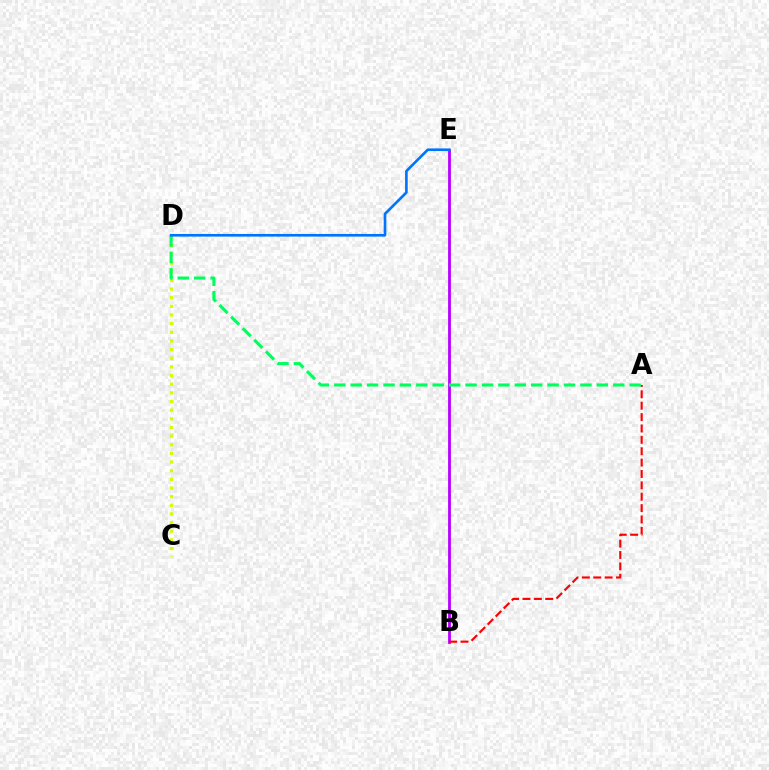{('B', 'E'): [{'color': '#b900ff', 'line_style': 'solid', 'thickness': 2.02}], ('A', 'B'): [{'color': '#ff0000', 'line_style': 'dashed', 'thickness': 1.55}], ('C', 'D'): [{'color': '#d1ff00', 'line_style': 'dotted', 'thickness': 2.35}], ('A', 'D'): [{'color': '#00ff5c', 'line_style': 'dashed', 'thickness': 2.23}], ('D', 'E'): [{'color': '#0074ff', 'line_style': 'solid', 'thickness': 1.9}]}